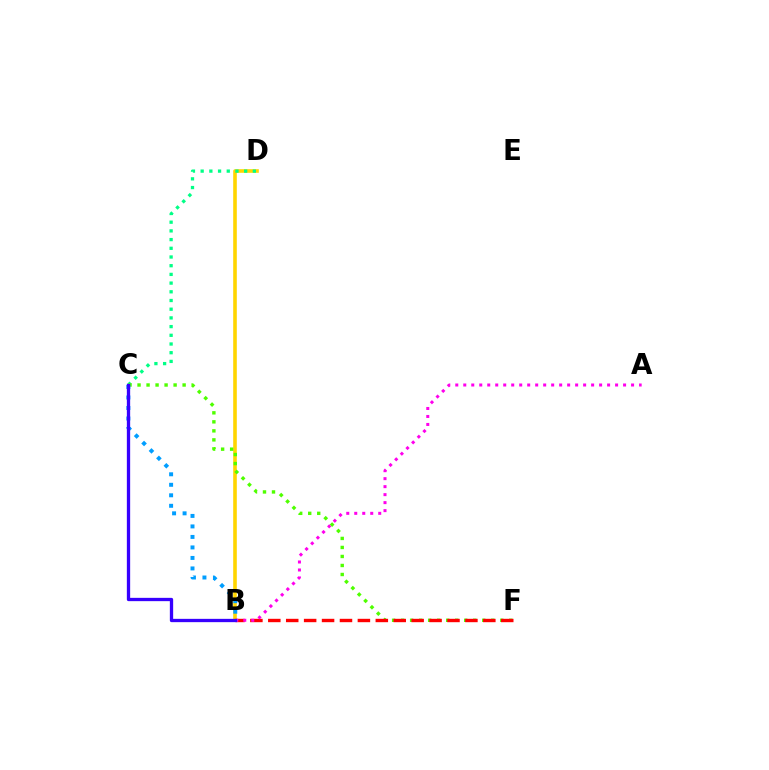{('B', 'D'): [{'color': '#ffd500', 'line_style': 'solid', 'thickness': 2.6}], ('C', 'D'): [{'color': '#00ff86', 'line_style': 'dotted', 'thickness': 2.36}], ('C', 'F'): [{'color': '#4fff00', 'line_style': 'dotted', 'thickness': 2.45}], ('B', 'F'): [{'color': '#ff0000', 'line_style': 'dashed', 'thickness': 2.43}], ('A', 'B'): [{'color': '#ff00ed', 'line_style': 'dotted', 'thickness': 2.17}], ('B', 'C'): [{'color': '#009eff', 'line_style': 'dotted', 'thickness': 2.85}, {'color': '#3700ff', 'line_style': 'solid', 'thickness': 2.38}]}